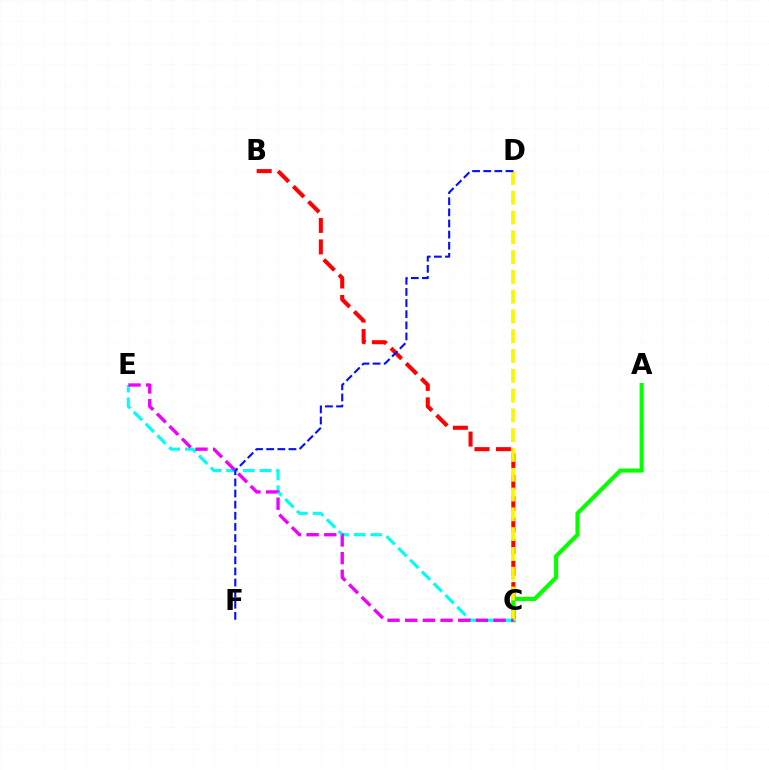{('B', 'C'): [{'color': '#ff0000', 'line_style': 'dashed', 'thickness': 2.92}], ('A', 'C'): [{'color': '#08ff00', 'line_style': 'solid', 'thickness': 2.98}], ('C', 'E'): [{'color': '#00fff6', 'line_style': 'dashed', 'thickness': 2.26}, {'color': '#ee00ff', 'line_style': 'dashed', 'thickness': 2.4}], ('C', 'D'): [{'color': '#fcf500', 'line_style': 'dashed', 'thickness': 2.69}], ('D', 'F'): [{'color': '#0010ff', 'line_style': 'dashed', 'thickness': 1.51}]}